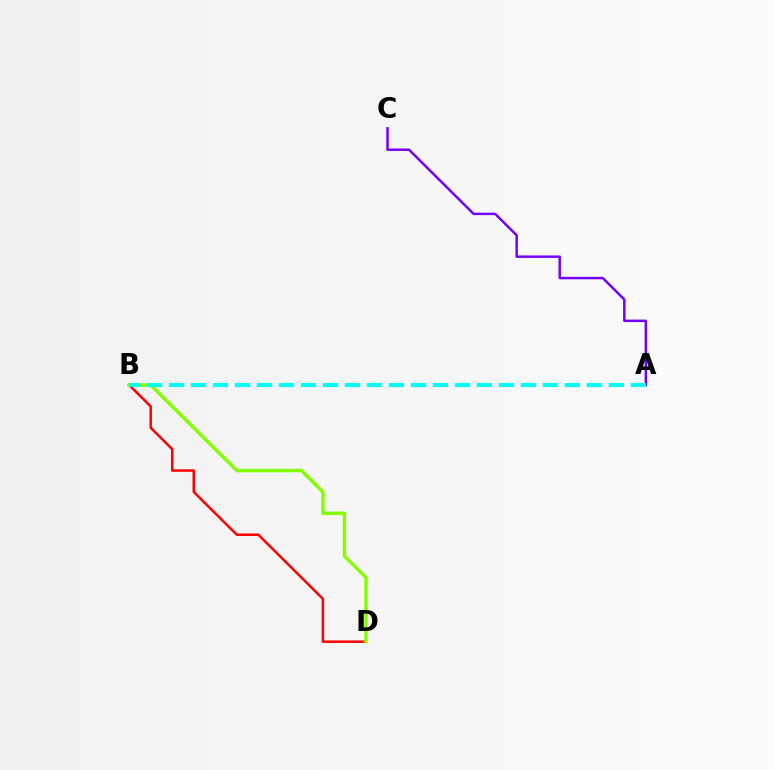{('B', 'D'): [{'color': '#ff0000', 'line_style': 'solid', 'thickness': 1.79}, {'color': '#84ff00', 'line_style': 'solid', 'thickness': 2.48}], ('A', 'C'): [{'color': '#7200ff', 'line_style': 'solid', 'thickness': 1.78}], ('A', 'B'): [{'color': '#00fff6', 'line_style': 'dashed', 'thickness': 2.99}]}